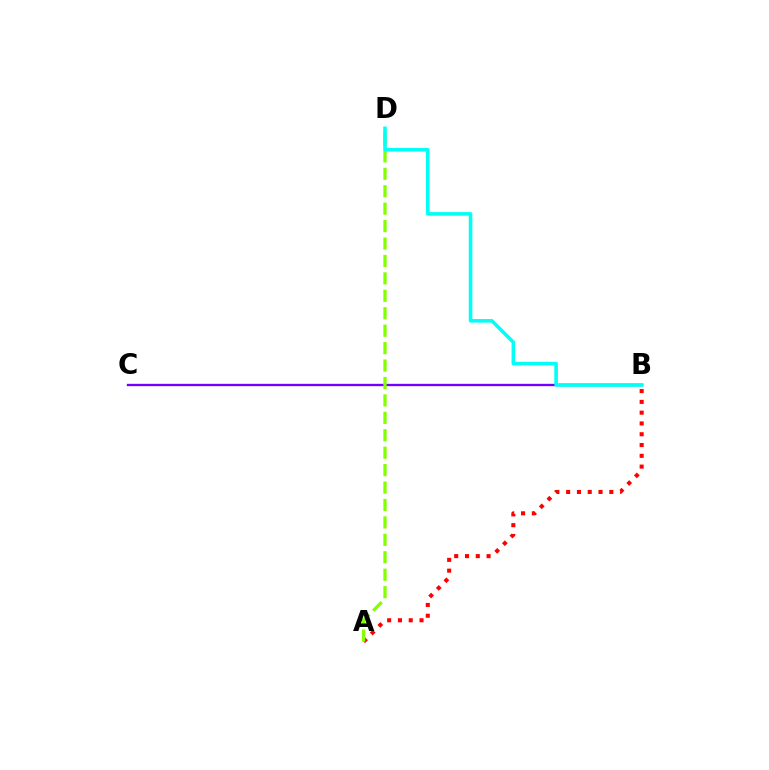{('B', 'C'): [{'color': '#7200ff', 'line_style': 'solid', 'thickness': 1.68}], ('A', 'B'): [{'color': '#ff0000', 'line_style': 'dotted', 'thickness': 2.93}], ('A', 'D'): [{'color': '#84ff00', 'line_style': 'dashed', 'thickness': 2.37}], ('B', 'D'): [{'color': '#00fff6', 'line_style': 'solid', 'thickness': 2.57}]}